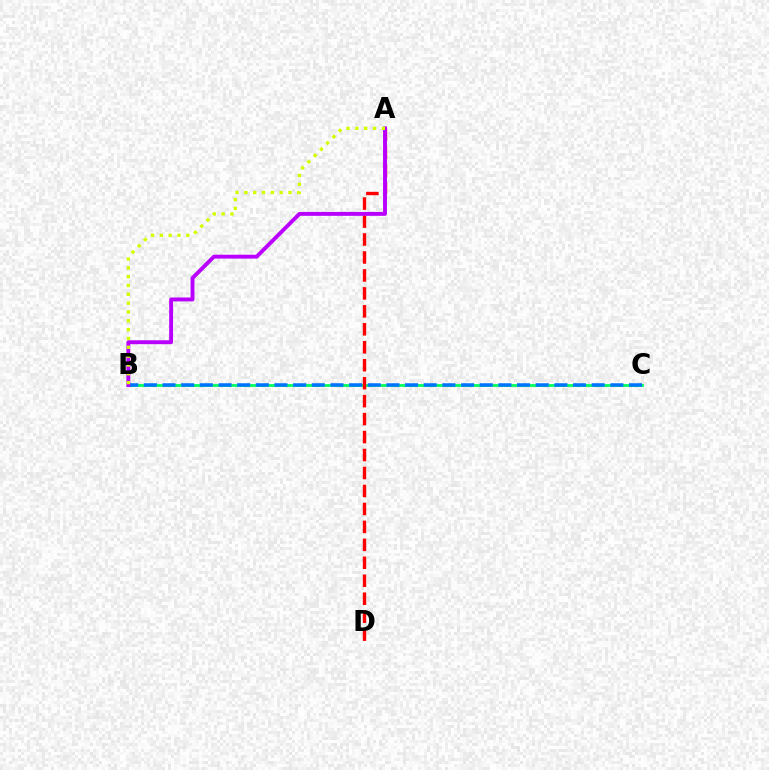{('B', 'C'): [{'color': '#00ff5c', 'line_style': 'solid', 'thickness': 1.98}, {'color': '#0074ff', 'line_style': 'dashed', 'thickness': 2.53}], ('A', 'D'): [{'color': '#ff0000', 'line_style': 'dashed', 'thickness': 2.44}], ('A', 'B'): [{'color': '#b900ff', 'line_style': 'solid', 'thickness': 2.81}, {'color': '#d1ff00', 'line_style': 'dotted', 'thickness': 2.4}]}